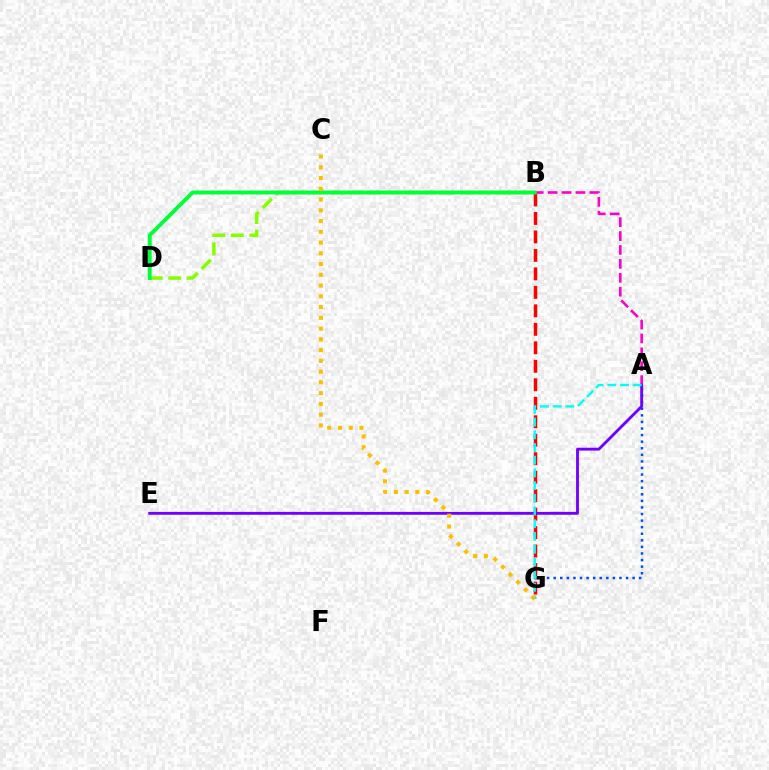{('A', 'G'): [{'color': '#004bff', 'line_style': 'dotted', 'thickness': 1.79}, {'color': '#00fff6', 'line_style': 'dashed', 'thickness': 1.73}], ('A', 'B'): [{'color': '#ff00cf', 'line_style': 'dashed', 'thickness': 1.89}], ('B', 'G'): [{'color': '#ff0000', 'line_style': 'dashed', 'thickness': 2.51}], ('B', 'D'): [{'color': '#84ff00', 'line_style': 'dashed', 'thickness': 2.52}, {'color': '#00ff39', 'line_style': 'solid', 'thickness': 2.82}], ('A', 'E'): [{'color': '#7200ff', 'line_style': 'solid', 'thickness': 2.05}], ('C', 'G'): [{'color': '#ffbd00', 'line_style': 'dotted', 'thickness': 2.92}]}